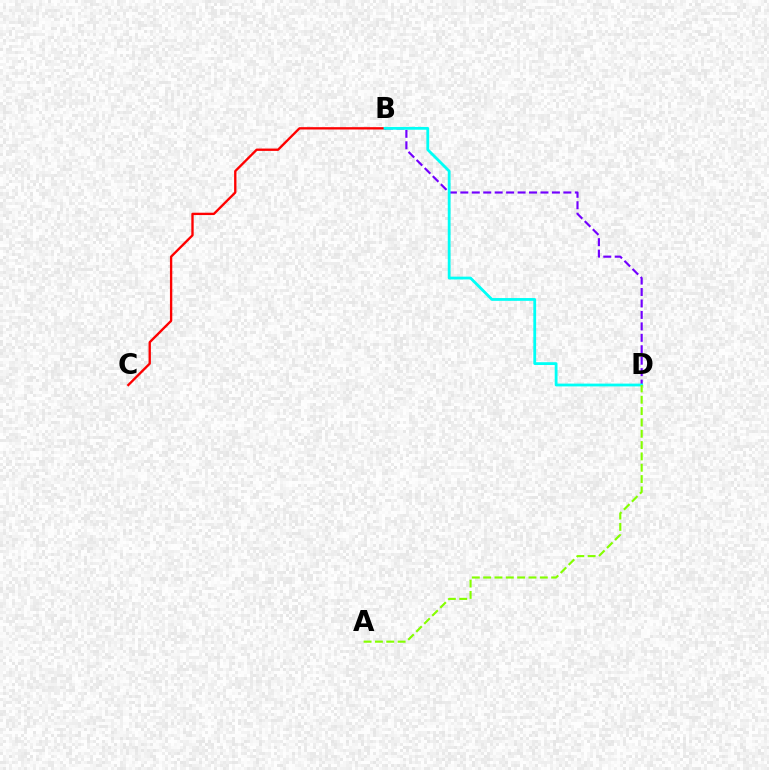{('B', 'C'): [{'color': '#ff0000', 'line_style': 'solid', 'thickness': 1.69}], ('B', 'D'): [{'color': '#7200ff', 'line_style': 'dashed', 'thickness': 1.55}, {'color': '#00fff6', 'line_style': 'solid', 'thickness': 2.01}], ('A', 'D'): [{'color': '#84ff00', 'line_style': 'dashed', 'thickness': 1.54}]}